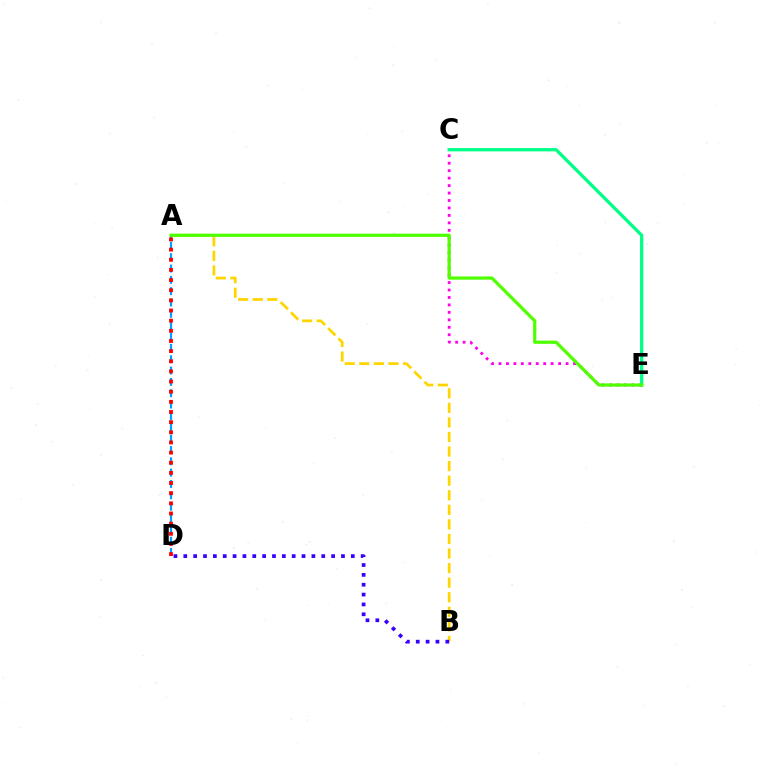{('A', 'B'): [{'color': '#ffd500', 'line_style': 'dashed', 'thickness': 1.98}], ('C', 'E'): [{'color': '#ff00ed', 'line_style': 'dotted', 'thickness': 2.03}, {'color': '#00ff86', 'line_style': 'solid', 'thickness': 2.36}], ('A', 'D'): [{'color': '#009eff', 'line_style': 'dashed', 'thickness': 1.54}, {'color': '#ff0000', 'line_style': 'dotted', 'thickness': 2.76}], ('B', 'D'): [{'color': '#3700ff', 'line_style': 'dotted', 'thickness': 2.68}], ('A', 'E'): [{'color': '#4fff00', 'line_style': 'solid', 'thickness': 2.32}]}